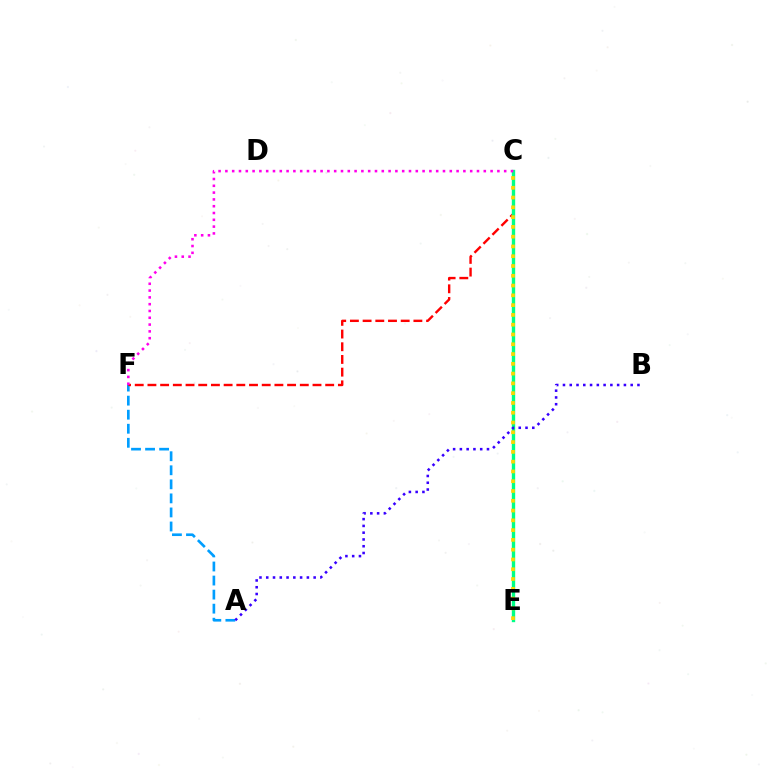{('A', 'F'): [{'color': '#009eff', 'line_style': 'dashed', 'thickness': 1.91}], ('C', 'E'): [{'color': '#4fff00', 'line_style': 'dotted', 'thickness': 1.95}, {'color': '#00ff86', 'line_style': 'solid', 'thickness': 2.43}, {'color': '#ffd500', 'line_style': 'dotted', 'thickness': 2.66}], ('C', 'F'): [{'color': '#ff0000', 'line_style': 'dashed', 'thickness': 1.72}, {'color': '#ff00ed', 'line_style': 'dotted', 'thickness': 1.85}], ('A', 'B'): [{'color': '#3700ff', 'line_style': 'dotted', 'thickness': 1.84}]}